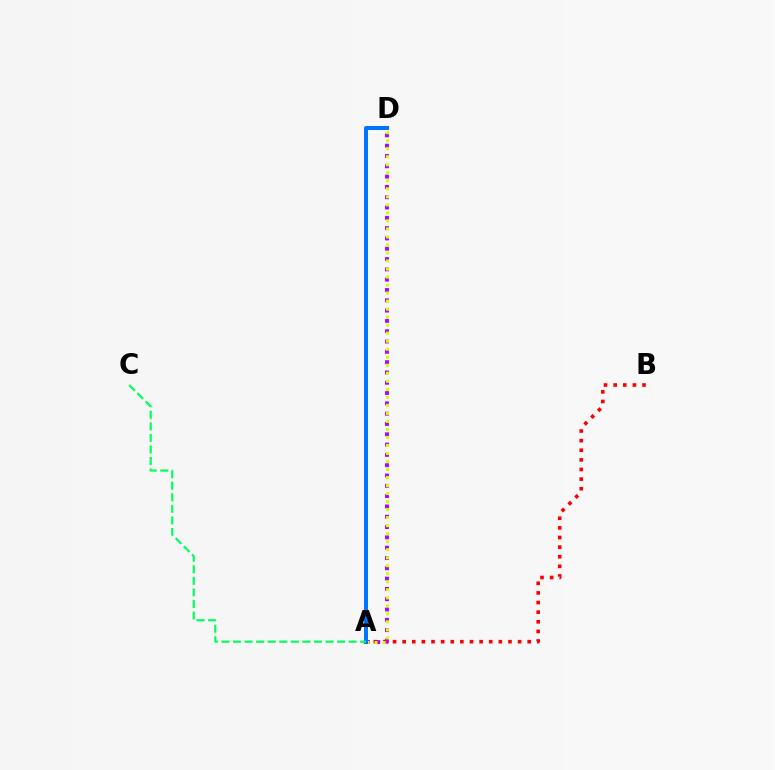{('A', 'B'): [{'color': '#ff0000', 'line_style': 'dotted', 'thickness': 2.61}], ('A', 'D'): [{'color': '#b900ff', 'line_style': 'dotted', 'thickness': 2.8}, {'color': '#d1ff00', 'line_style': 'dotted', 'thickness': 2.18}, {'color': '#0074ff', 'line_style': 'solid', 'thickness': 2.87}], ('A', 'C'): [{'color': '#00ff5c', 'line_style': 'dashed', 'thickness': 1.57}]}